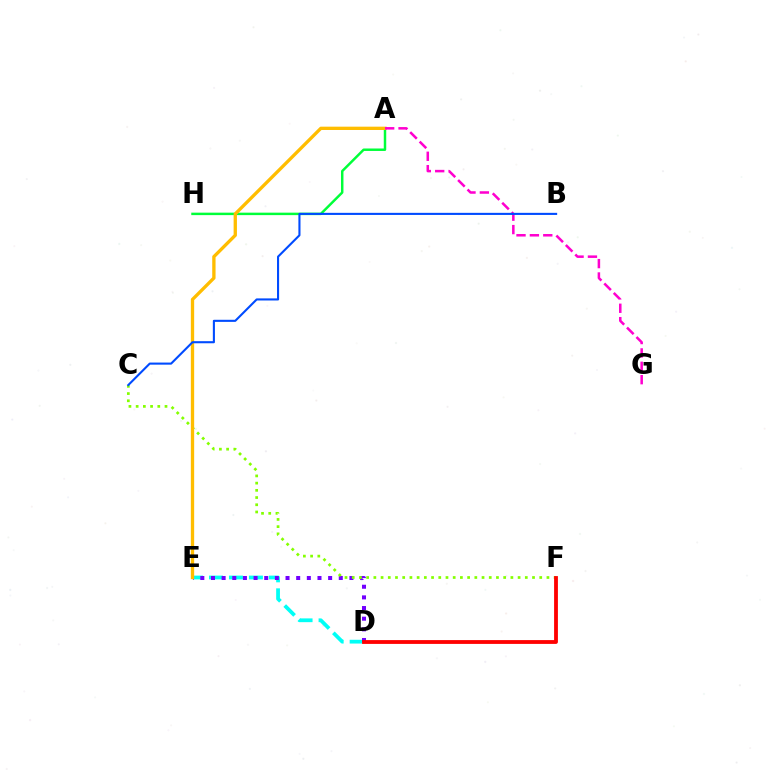{('D', 'E'): [{'color': '#00fff6', 'line_style': 'dashed', 'thickness': 2.71}, {'color': '#7200ff', 'line_style': 'dotted', 'thickness': 2.89}], ('A', 'H'): [{'color': '#00ff39', 'line_style': 'solid', 'thickness': 1.78}], ('C', 'F'): [{'color': '#84ff00', 'line_style': 'dotted', 'thickness': 1.96}], ('A', 'E'): [{'color': '#ffbd00', 'line_style': 'solid', 'thickness': 2.39}], ('A', 'G'): [{'color': '#ff00cf', 'line_style': 'dashed', 'thickness': 1.82}], ('D', 'F'): [{'color': '#ff0000', 'line_style': 'solid', 'thickness': 2.74}], ('B', 'C'): [{'color': '#004bff', 'line_style': 'solid', 'thickness': 1.51}]}